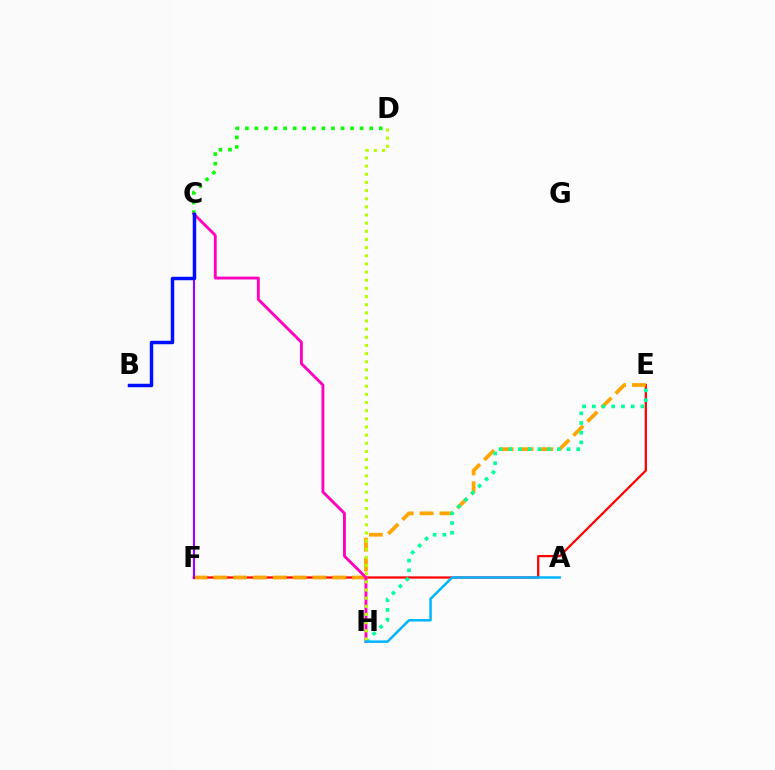{('C', 'D'): [{'color': '#08ff00', 'line_style': 'dotted', 'thickness': 2.6}], ('E', 'F'): [{'color': '#ff0000', 'line_style': 'solid', 'thickness': 1.62}, {'color': '#ffa500', 'line_style': 'dashed', 'thickness': 2.7}], ('C', 'F'): [{'color': '#9b00ff', 'line_style': 'solid', 'thickness': 1.53}], ('C', 'H'): [{'color': '#ff00bd', 'line_style': 'solid', 'thickness': 2.06}], ('E', 'H'): [{'color': '#00ff9d', 'line_style': 'dotted', 'thickness': 2.64}], ('D', 'H'): [{'color': '#b3ff00', 'line_style': 'dotted', 'thickness': 2.22}], ('A', 'H'): [{'color': '#00b5ff', 'line_style': 'solid', 'thickness': 1.8}], ('B', 'C'): [{'color': '#0010ff', 'line_style': 'solid', 'thickness': 2.49}]}